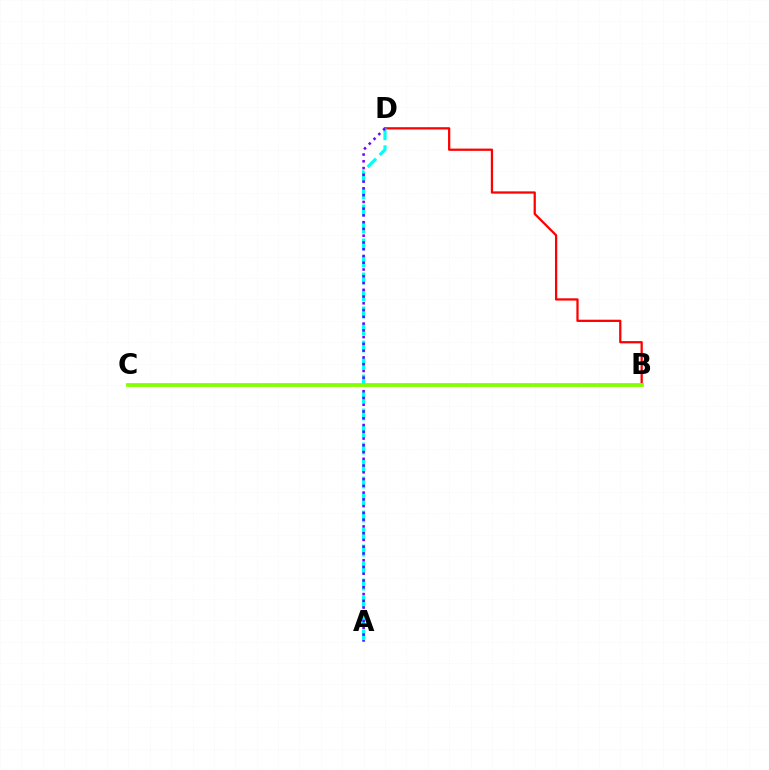{('B', 'D'): [{'color': '#ff0000', 'line_style': 'solid', 'thickness': 1.63}], ('A', 'D'): [{'color': '#00fff6', 'line_style': 'dashed', 'thickness': 2.31}, {'color': '#7200ff', 'line_style': 'dotted', 'thickness': 1.84}], ('B', 'C'): [{'color': '#84ff00', 'line_style': 'solid', 'thickness': 2.72}]}